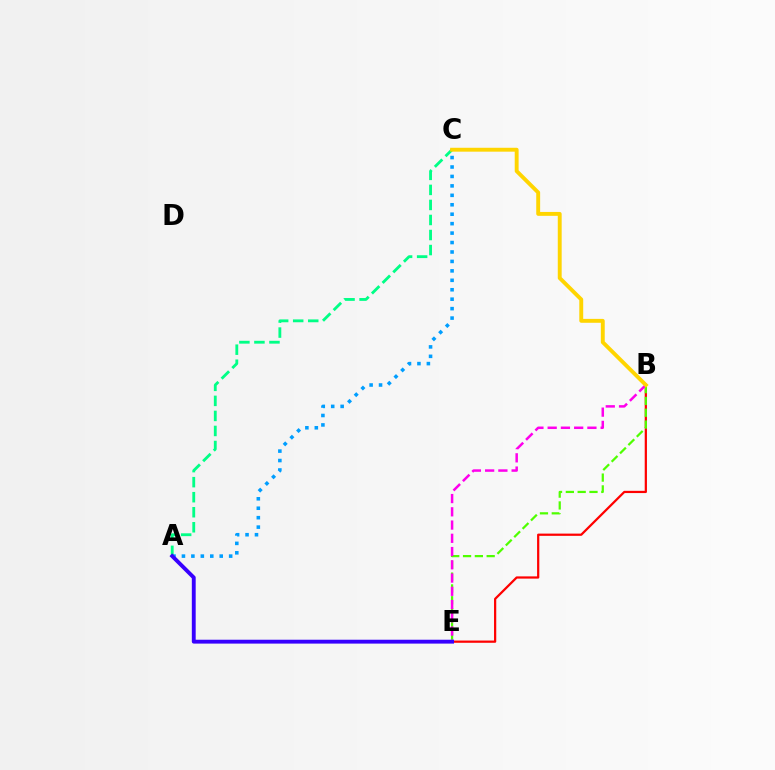{('A', 'C'): [{'color': '#009eff', 'line_style': 'dotted', 'thickness': 2.57}, {'color': '#00ff86', 'line_style': 'dashed', 'thickness': 2.04}], ('B', 'E'): [{'color': '#ff0000', 'line_style': 'solid', 'thickness': 1.61}, {'color': '#4fff00', 'line_style': 'dashed', 'thickness': 1.61}, {'color': '#ff00ed', 'line_style': 'dashed', 'thickness': 1.8}], ('A', 'E'): [{'color': '#3700ff', 'line_style': 'solid', 'thickness': 2.79}], ('B', 'C'): [{'color': '#ffd500', 'line_style': 'solid', 'thickness': 2.8}]}